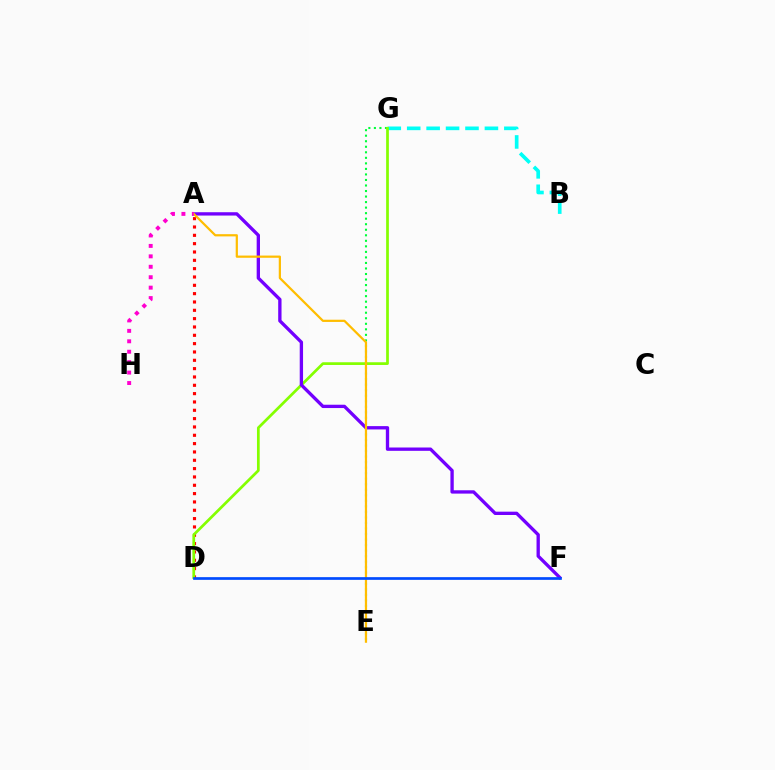{('B', 'G'): [{'color': '#00fff6', 'line_style': 'dashed', 'thickness': 2.64}], ('E', 'G'): [{'color': '#00ff39', 'line_style': 'dotted', 'thickness': 1.5}], ('A', 'D'): [{'color': '#ff0000', 'line_style': 'dotted', 'thickness': 2.26}], ('D', 'G'): [{'color': '#84ff00', 'line_style': 'solid', 'thickness': 1.96}], ('A', 'F'): [{'color': '#7200ff', 'line_style': 'solid', 'thickness': 2.39}], ('A', 'E'): [{'color': '#ffbd00', 'line_style': 'solid', 'thickness': 1.6}], ('D', 'F'): [{'color': '#004bff', 'line_style': 'solid', 'thickness': 1.94}], ('A', 'H'): [{'color': '#ff00cf', 'line_style': 'dotted', 'thickness': 2.83}]}